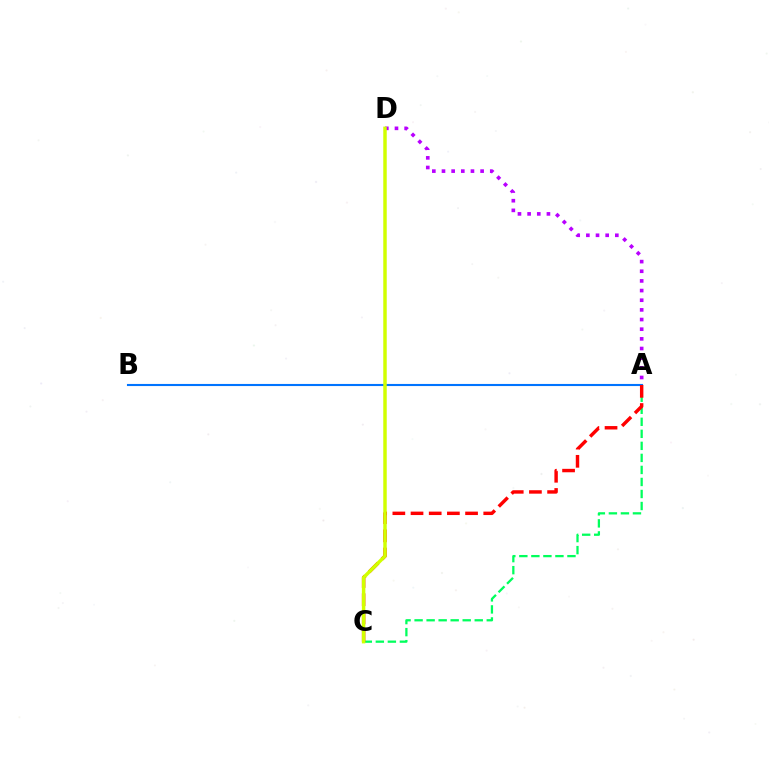{('A', 'C'): [{'color': '#00ff5c', 'line_style': 'dashed', 'thickness': 1.63}, {'color': '#ff0000', 'line_style': 'dashed', 'thickness': 2.47}], ('A', 'D'): [{'color': '#b900ff', 'line_style': 'dotted', 'thickness': 2.62}], ('A', 'B'): [{'color': '#0074ff', 'line_style': 'solid', 'thickness': 1.51}], ('C', 'D'): [{'color': '#d1ff00', 'line_style': 'solid', 'thickness': 2.5}]}